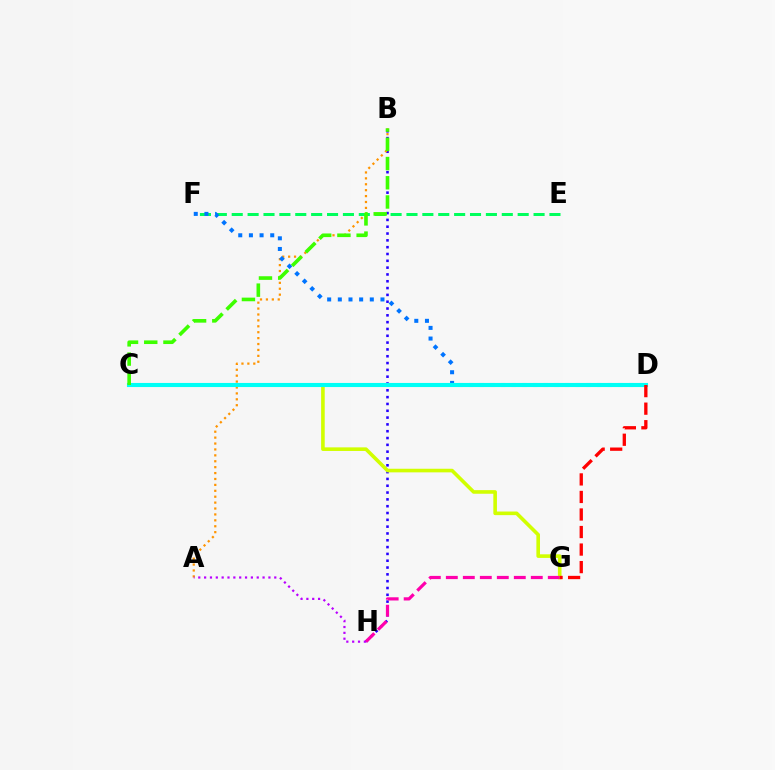{('B', 'H'): [{'color': '#2500ff', 'line_style': 'dotted', 'thickness': 1.85}], ('E', 'F'): [{'color': '#00ff5c', 'line_style': 'dashed', 'thickness': 2.16}], ('A', 'B'): [{'color': '#ff9400', 'line_style': 'dotted', 'thickness': 1.61}], ('D', 'F'): [{'color': '#0074ff', 'line_style': 'dotted', 'thickness': 2.9}], ('C', 'G'): [{'color': '#d1ff00', 'line_style': 'solid', 'thickness': 2.6}], ('C', 'D'): [{'color': '#00fff6', 'line_style': 'solid', 'thickness': 2.95}], ('G', 'H'): [{'color': '#ff00ac', 'line_style': 'dashed', 'thickness': 2.31}], ('D', 'G'): [{'color': '#ff0000', 'line_style': 'dashed', 'thickness': 2.38}], ('B', 'C'): [{'color': '#3dff00', 'line_style': 'dashed', 'thickness': 2.61}], ('A', 'H'): [{'color': '#b900ff', 'line_style': 'dotted', 'thickness': 1.59}]}